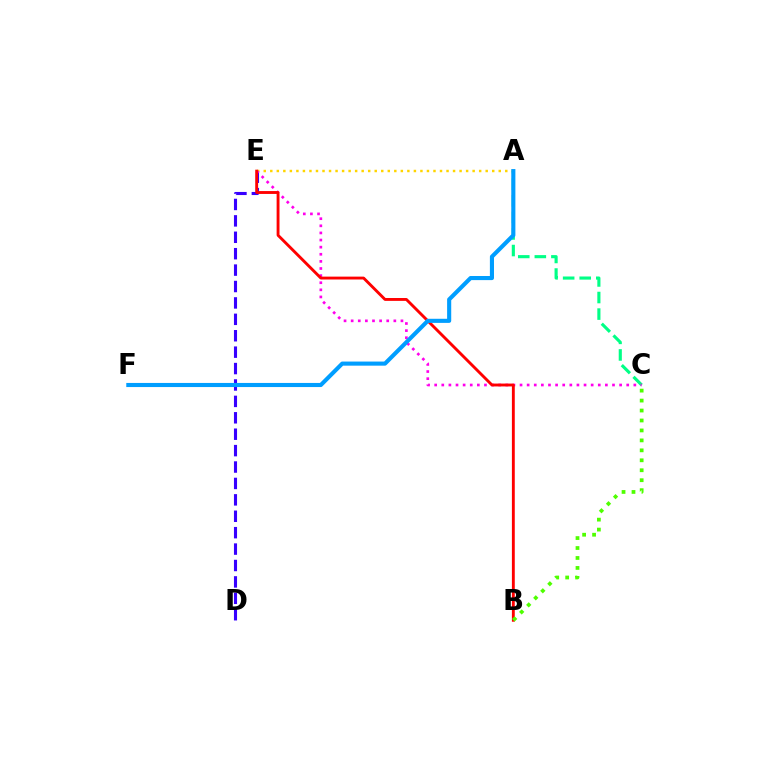{('A', 'E'): [{'color': '#ffd500', 'line_style': 'dotted', 'thickness': 1.77}], ('A', 'C'): [{'color': '#00ff86', 'line_style': 'dashed', 'thickness': 2.25}], ('D', 'E'): [{'color': '#3700ff', 'line_style': 'dashed', 'thickness': 2.23}], ('C', 'E'): [{'color': '#ff00ed', 'line_style': 'dotted', 'thickness': 1.93}], ('B', 'E'): [{'color': '#ff0000', 'line_style': 'solid', 'thickness': 2.07}], ('A', 'F'): [{'color': '#009eff', 'line_style': 'solid', 'thickness': 2.96}], ('B', 'C'): [{'color': '#4fff00', 'line_style': 'dotted', 'thickness': 2.7}]}